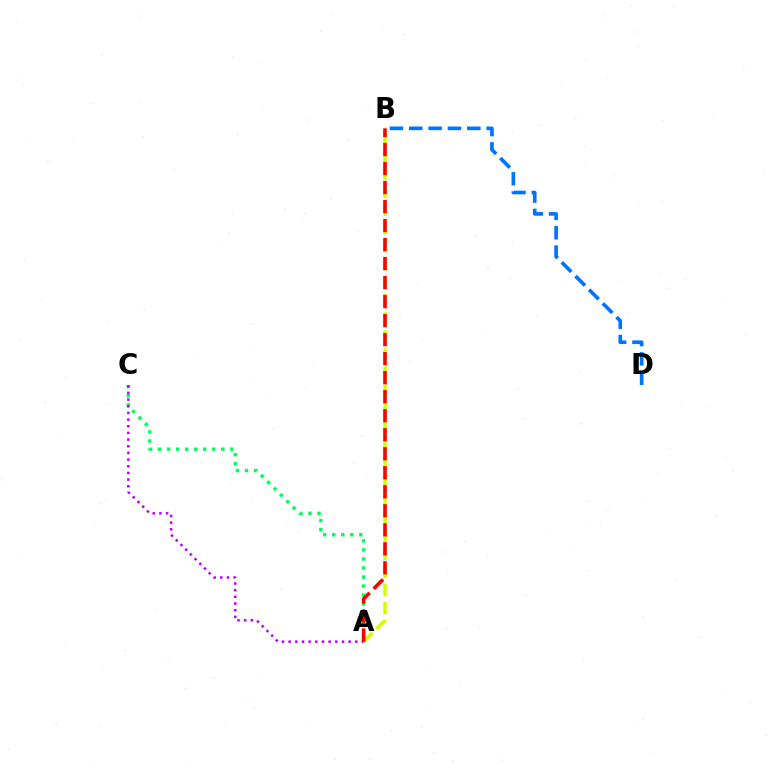{('A', 'B'): [{'color': '#d1ff00', 'line_style': 'dashed', 'thickness': 2.46}, {'color': '#ff0000', 'line_style': 'dashed', 'thickness': 2.58}], ('A', 'C'): [{'color': '#00ff5c', 'line_style': 'dotted', 'thickness': 2.45}, {'color': '#b900ff', 'line_style': 'dotted', 'thickness': 1.81}], ('B', 'D'): [{'color': '#0074ff', 'line_style': 'dashed', 'thickness': 2.63}]}